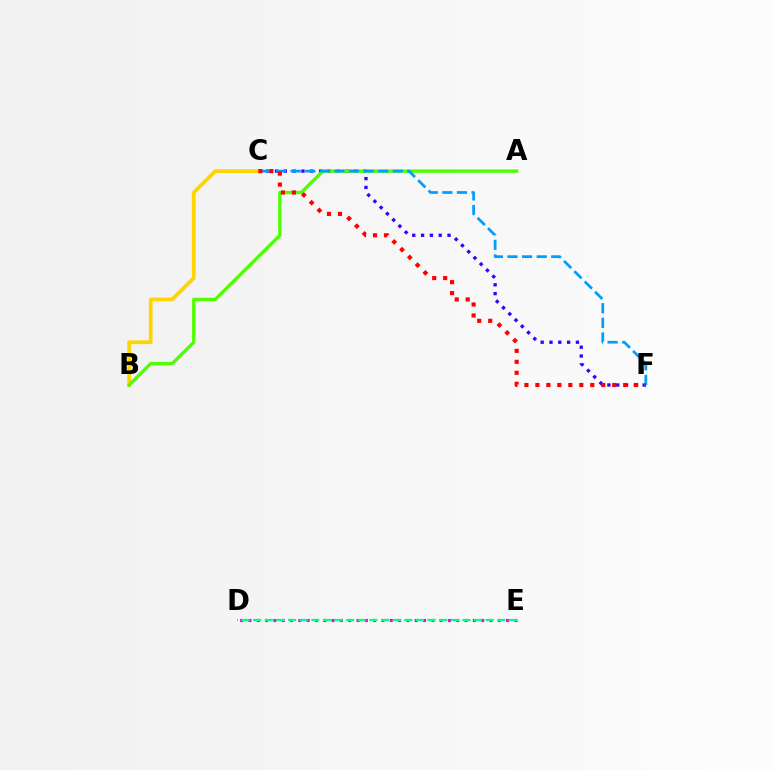{('C', 'F'): [{'color': '#3700ff', 'line_style': 'dotted', 'thickness': 2.39}, {'color': '#009eff', 'line_style': 'dashed', 'thickness': 1.98}, {'color': '#ff0000', 'line_style': 'dotted', 'thickness': 2.98}], ('B', 'C'): [{'color': '#ffd500', 'line_style': 'solid', 'thickness': 2.71}], ('D', 'E'): [{'color': '#ff00ed', 'line_style': 'dotted', 'thickness': 2.26}, {'color': '#00ff86', 'line_style': 'dashed', 'thickness': 1.58}], ('A', 'B'): [{'color': '#4fff00', 'line_style': 'solid', 'thickness': 2.4}]}